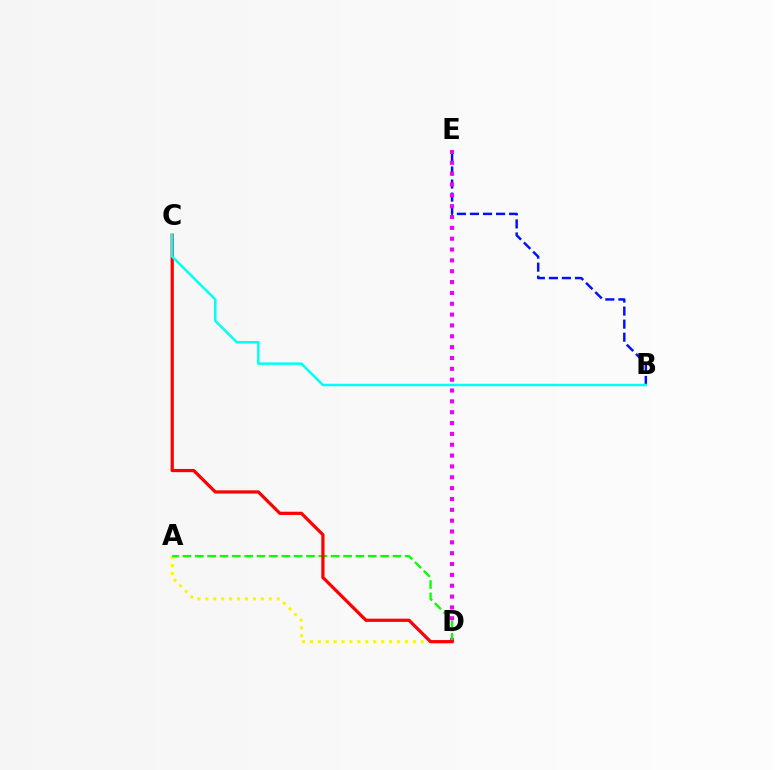{('A', 'D'): [{'color': '#fcf500', 'line_style': 'dotted', 'thickness': 2.15}, {'color': '#08ff00', 'line_style': 'dashed', 'thickness': 1.68}], ('B', 'E'): [{'color': '#0010ff', 'line_style': 'dashed', 'thickness': 1.77}], ('D', 'E'): [{'color': '#ee00ff', 'line_style': 'dotted', 'thickness': 2.95}], ('C', 'D'): [{'color': '#ff0000', 'line_style': 'solid', 'thickness': 2.32}], ('B', 'C'): [{'color': '#00fff6', 'line_style': 'solid', 'thickness': 1.8}]}